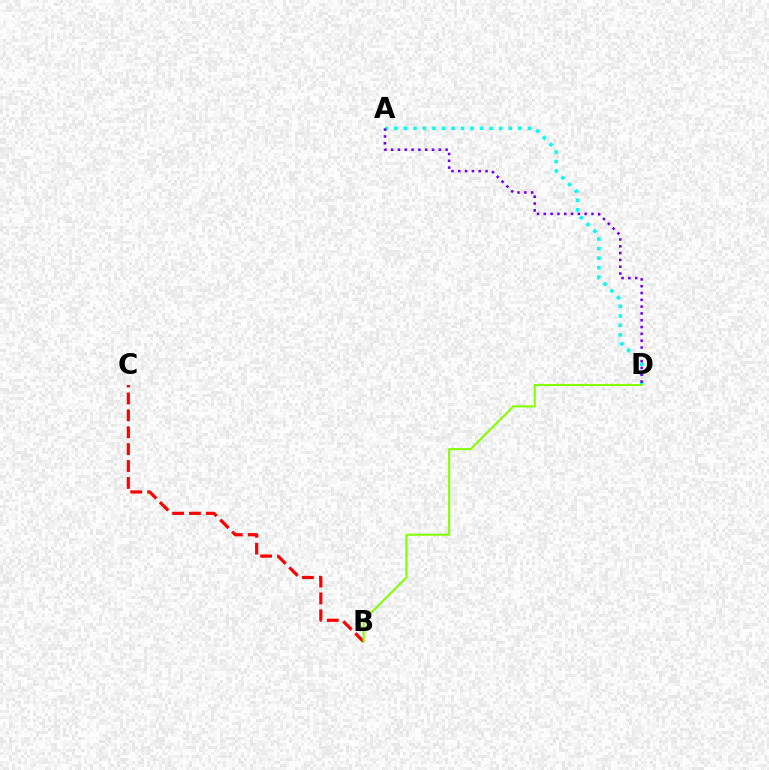{('A', 'D'): [{'color': '#00fff6', 'line_style': 'dotted', 'thickness': 2.59}, {'color': '#7200ff', 'line_style': 'dotted', 'thickness': 1.85}], ('B', 'C'): [{'color': '#ff0000', 'line_style': 'dashed', 'thickness': 2.3}], ('B', 'D'): [{'color': '#84ff00', 'line_style': 'solid', 'thickness': 1.51}]}